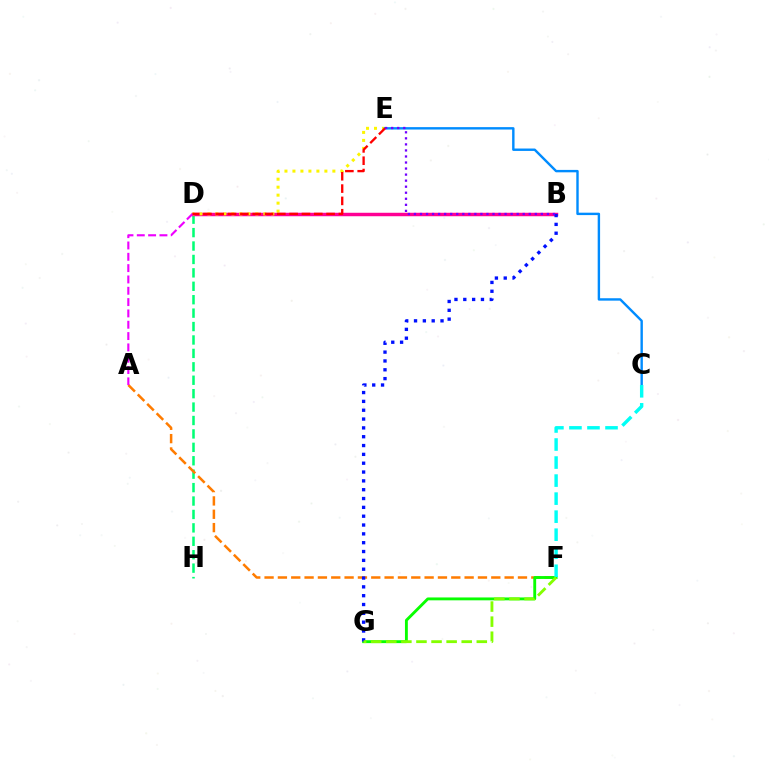{('D', 'H'): [{'color': '#00ff74', 'line_style': 'dashed', 'thickness': 1.82}], ('B', 'D'): [{'color': '#ff0094', 'line_style': 'solid', 'thickness': 2.49}], ('A', 'F'): [{'color': '#ff7c00', 'line_style': 'dashed', 'thickness': 1.81}], ('D', 'E'): [{'color': '#fcf500', 'line_style': 'dotted', 'thickness': 2.17}, {'color': '#ff0000', 'line_style': 'dashed', 'thickness': 1.67}], ('F', 'G'): [{'color': '#08ff00', 'line_style': 'solid', 'thickness': 2.07}, {'color': '#84ff00', 'line_style': 'dashed', 'thickness': 2.05}], ('C', 'E'): [{'color': '#008cff', 'line_style': 'solid', 'thickness': 1.73}], ('A', 'D'): [{'color': '#ee00ff', 'line_style': 'dashed', 'thickness': 1.54}], ('B', 'G'): [{'color': '#0010ff', 'line_style': 'dotted', 'thickness': 2.4}], ('C', 'F'): [{'color': '#00fff6', 'line_style': 'dashed', 'thickness': 2.45}], ('B', 'E'): [{'color': '#7200ff', 'line_style': 'dotted', 'thickness': 1.64}]}